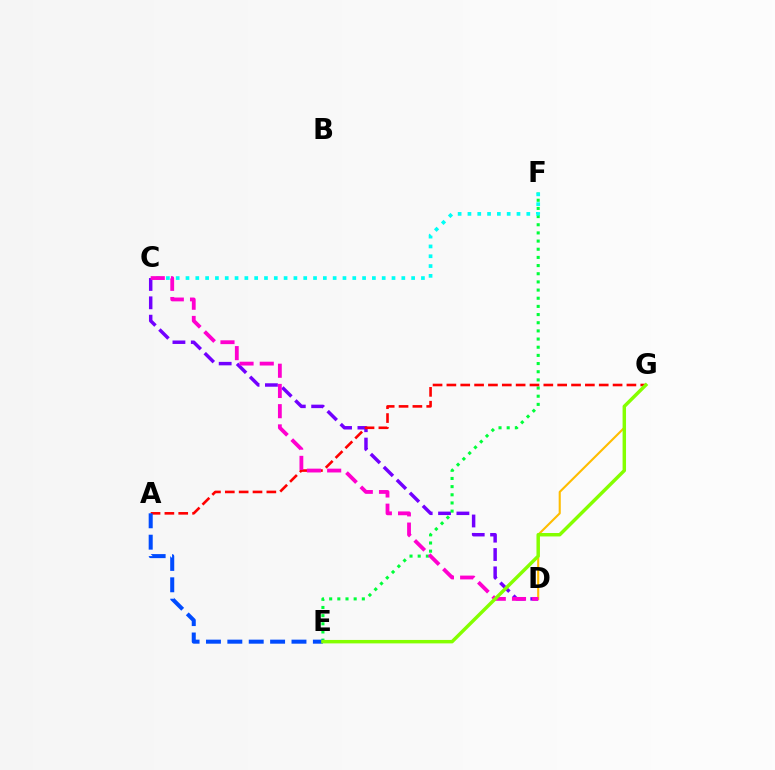{('D', 'G'): [{'color': '#ffbd00', 'line_style': 'solid', 'thickness': 1.52}], ('C', 'D'): [{'color': '#7200ff', 'line_style': 'dashed', 'thickness': 2.49}, {'color': '#ff00cf', 'line_style': 'dashed', 'thickness': 2.75}], ('E', 'F'): [{'color': '#00ff39', 'line_style': 'dotted', 'thickness': 2.22}], ('C', 'F'): [{'color': '#00fff6', 'line_style': 'dotted', 'thickness': 2.67}], ('A', 'G'): [{'color': '#ff0000', 'line_style': 'dashed', 'thickness': 1.88}], ('A', 'E'): [{'color': '#004bff', 'line_style': 'dashed', 'thickness': 2.9}], ('E', 'G'): [{'color': '#84ff00', 'line_style': 'solid', 'thickness': 2.48}]}